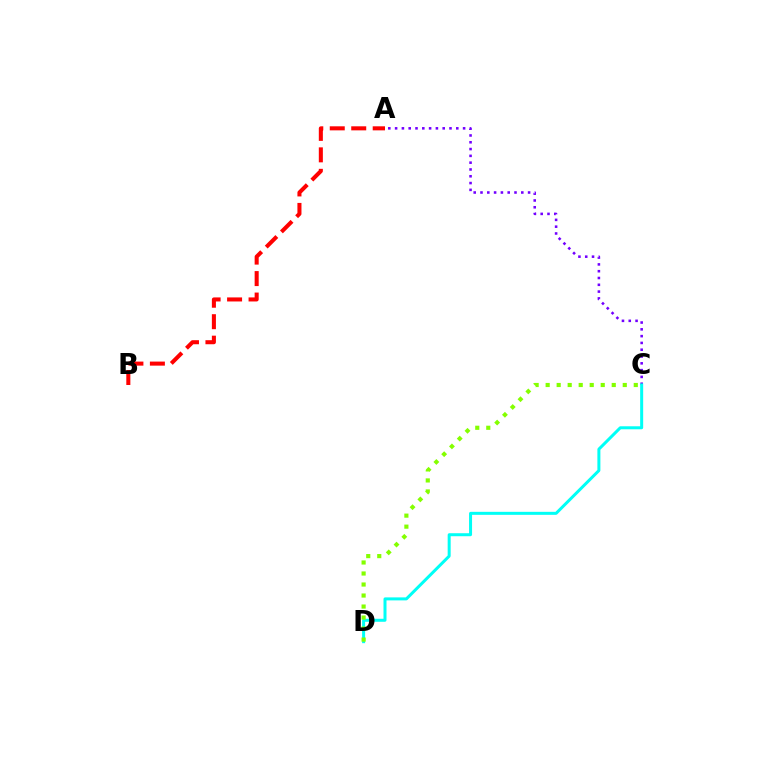{('A', 'C'): [{'color': '#7200ff', 'line_style': 'dotted', 'thickness': 1.85}], ('A', 'B'): [{'color': '#ff0000', 'line_style': 'dashed', 'thickness': 2.92}], ('C', 'D'): [{'color': '#00fff6', 'line_style': 'solid', 'thickness': 2.16}, {'color': '#84ff00', 'line_style': 'dotted', 'thickness': 2.99}]}